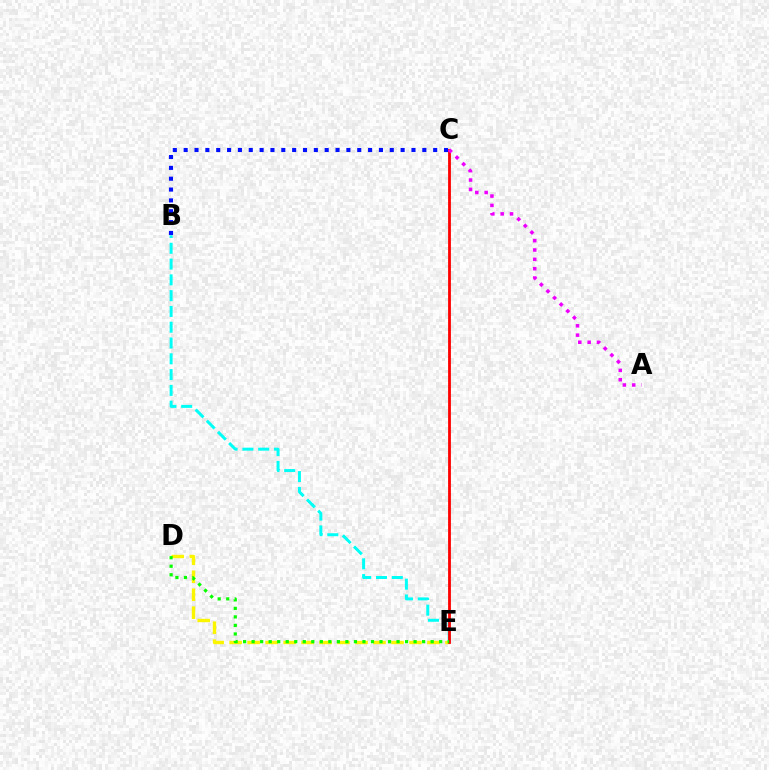{('D', 'E'): [{'color': '#fcf500', 'line_style': 'dashed', 'thickness': 2.44}, {'color': '#08ff00', 'line_style': 'dotted', 'thickness': 2.32}], ('B', 'E'): [{'color': '#00fff6', 'line_style': 'dashed', 'thickness': 2.15}], ('B', 'C'): [{'color': '#0010ff', 'line_style': 'dotted', 'thickness': 2.95}], ('C', 'E'): [{'color': '#ff0000', 'line_style': 'solid', 'thickness': 2.02}], ('A', 'C'): [{'color': '#ee00ff', 'line_style': 'dotted', 'thickness': 2.54}]}